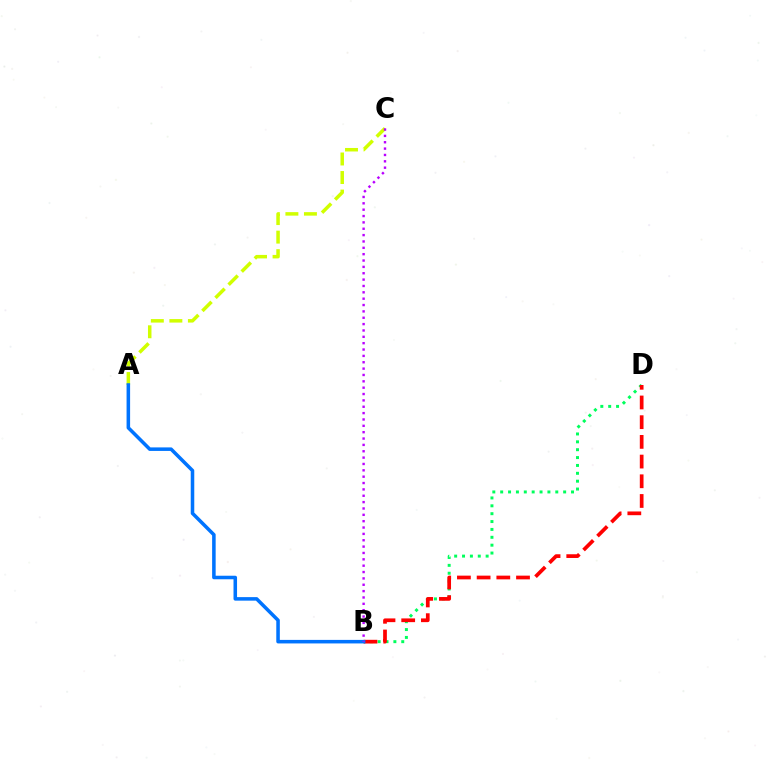{('A', 'C'): [{'color': '#d1ff00', 'line_style': 'dashed', 'thickness': 2.52}], ('B', 'D'): [{'color': '#00ff5c', 'line_style': 'dotted', 'thickness': 2.14}, {'color': '#ff0000', 'line_style': 'dashed', 'thickness': 2.68}], ('A', 'B'): [{'color': '#0074ff', 'line_style': 'solid', 'thickness': 2.55}], ('B', 'C'): [{'color': '#b900ff', 'line_style': 'dotted', 'thickness': 1.73}]}